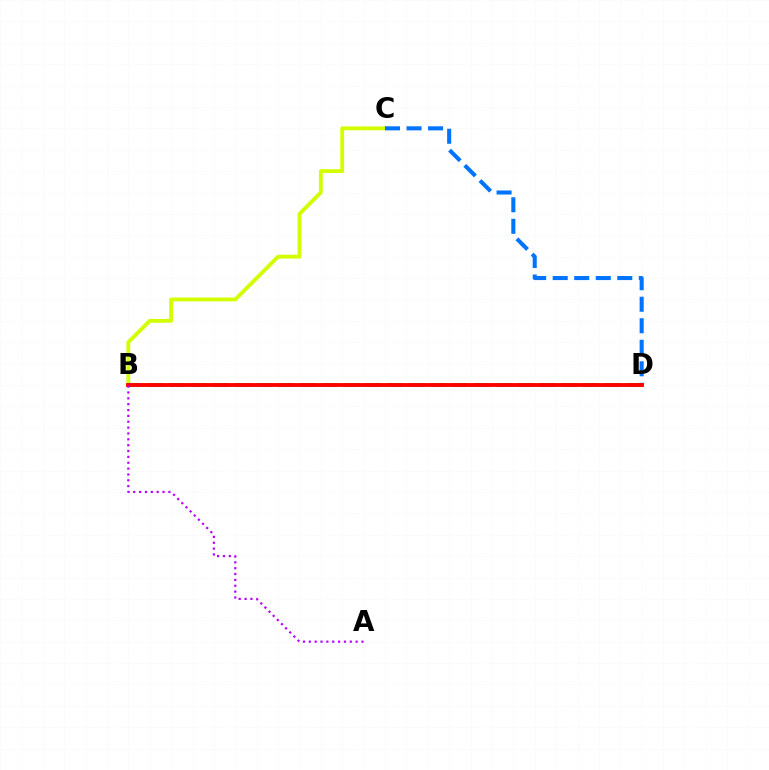{('B', 'C'): [{'color': '#d1ff00', 'line_style': 'solid', 'thickness': 2.76}], ('B', 'D'): [{'color': '#00ff5c', 'line_style': 'dashed', 'thickness': 2.96}, {'color': '#ff0000', 'line_style': 'solid', 'thickness': 2.78}], ('C', 'D'): [{'color': '#0074ff', 'line_style': 'dashed', 'thickness': 2.92}], ('A', 'B'): [{'color': '#b900ff', 'line_style': 'dotted', 'thickness': 1.59}]}